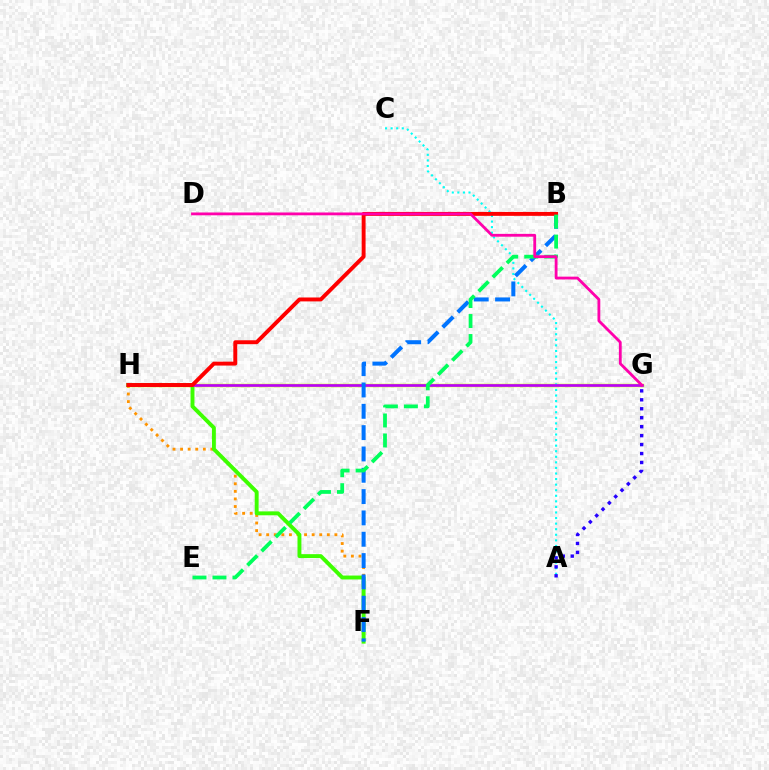{('F', 'H'): [{'color': '#ff9400', 'line_style': 'dotted', 'thickness': 2.06}, {'color': '#3dff00', 'line_style': 'solid', 'thickness': 2.81}], ('G', 'H'): [{'color': '#d1ff00', 'line_style': 'solid', 'thickness': 2.48}, {'color': '#b900ff', 'line_style': 'solid', 'thickness': 1.92}], ('A', 'C'): [{'color': '#00fff6', 'line_style': 'dotted', 'thickness': 1.51}], ('B', 'F'): [{'color': '#0074ff', 'line_style': 'dashed', 'thickness': 2.9}], ('B', 'H'): [{'color': '#ff0000', 'line_style': 'solid', 'thickness': 2.82}], ('B', 'E'): [{'color': '#00ff5c', 'line_style': 'dashed', 'thickness': 2.72}], ('D', 'G'): [{'color': '#ff00ac', 'line_style': 'solid', 'thickness': 2.03}], ('A', 'G'): [{'color': '#2500ff', 'line_style': 'dotted', 'thickness': 2.43}]}